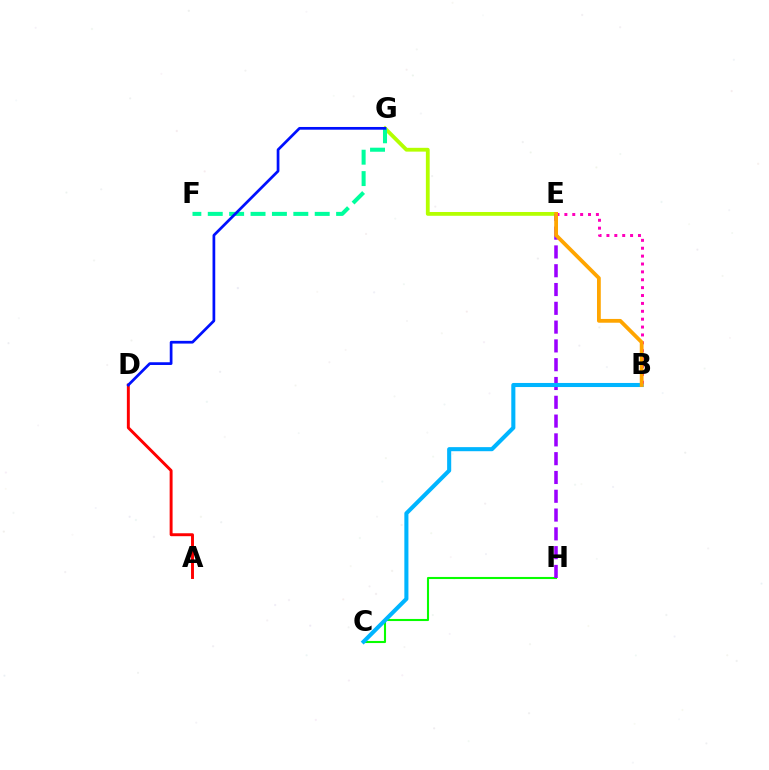{('C', 'H'): [{'color': '#08ff00', 'line_style': 'solid', 'thickness': 1.51}], ('E', 'G'): [{'color': '#b3ff00', 'line_style': 'solid', 'thickness': 2.74}], ('E', 'H'): [{'color': '#9b00ff', 'line_style': 'dashed', 'thickness': 2.55}], ('B', 'C'): [{'color': '#00b5ff', 'line_style': 'solid', 'thickness': 2.94}], ('F', 'G'): [{'color': '#00ff9d', 'line_style': 'dashed', 'thickness': 2.91}], ('B', 'E'): [{'color': '#ff00bd', 'line_style': 'dotted', 'thickness': 2.14}, {'color': '#ffa500', 'line_style': 'solid', 'thickness': 2.73}], ('A', 'D'): [{'color': '#ff0000', 'line_style': 'solid', 'thickness': 2.11}], ('D', 'G'): [{'color': '#0010ff', 'line_style': 'solid', 'thickness': 1.96}]}